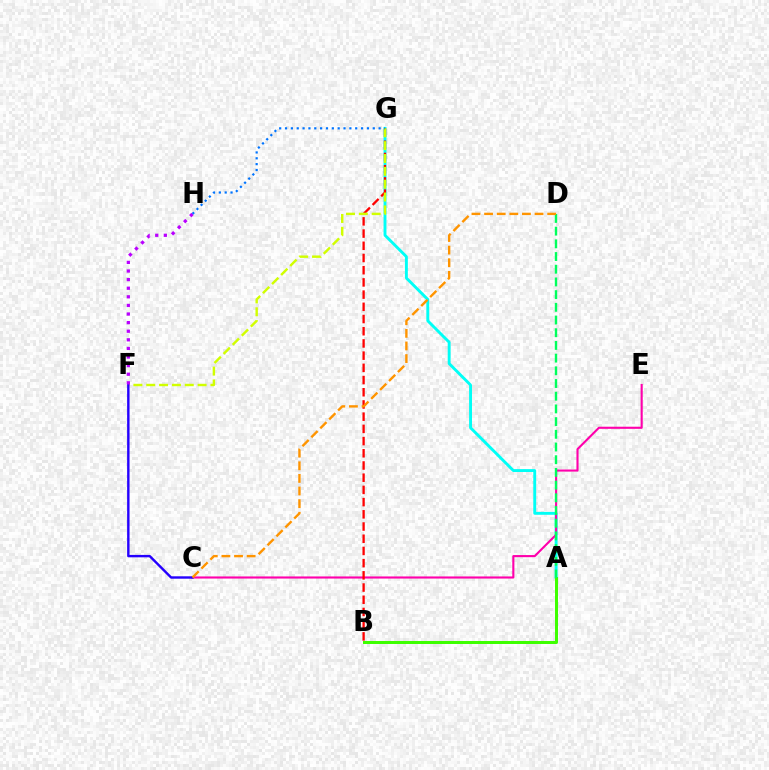{('A', 'G'): [{'color': '#00fff6', 'line_style': 'solid', 'thickness': 2.08}], ('C', 'E'): [{'color': '#ff00ac', 'line_style': 'solid', 'thickness': 1.52}], ('A', 'B'): [{'color': '#3dff00', 'line_style': 'solid', 'thickness': 2.16}], ('A', 'D'): [{'color': '#00ff5c', 'line_style': 'dashed', 'thickness': 1.73}], ('B', 'G'): [{'color': '#ff0000', 'line_style': 'dashed', 'thickness': 1.66}], ('F', 'G'): [{'color': '#d1ff00', 'line_style': 'dashed', 'thickness': 1.74}], ('C', 'F'): [{'color': '#2500ff', 'line_style': 'solid', 'thickness': 1.73}], ('F', 'H'): [{'color': '#b900ff', 'line_style': 'dotted', 'thickness': 2.34}], ('C', 'D'): [{'color': '#ff9400', 'line_style': 'dashed', 'thickness': 1.71}], ('G', 'H'): [{'color': '#0074ff', 'line_style': 'dotted', 'thickness': 1.59}]}